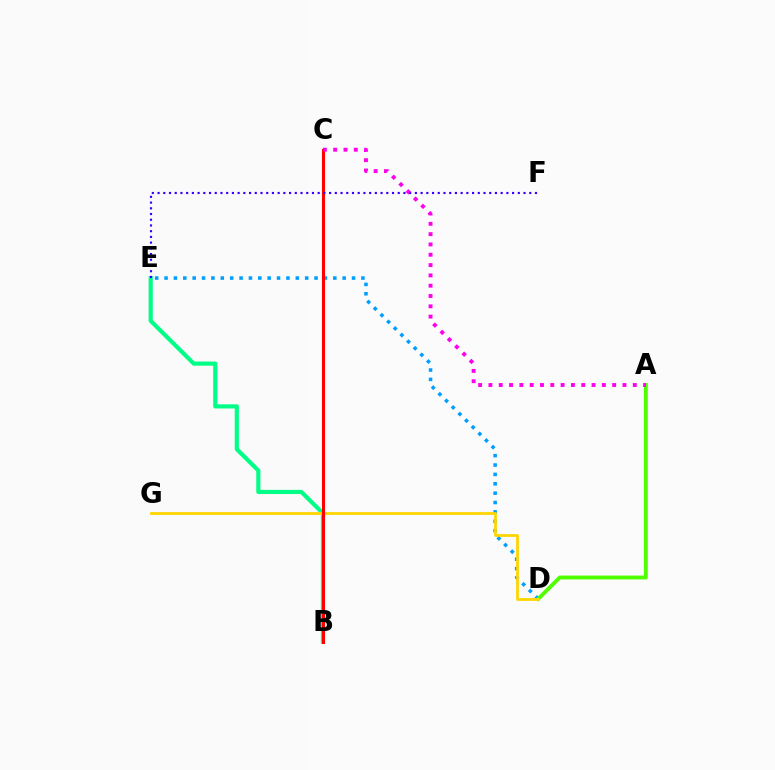{('B', 'E'): [{'color': '#00ff86', 'line_style': 'solid', 'thickness': 2.99}], ('D', 'E'): [{'color': '#009eff', 'line_style': 'dotted', 'thickness': 2.55}], ('A', 'D'): [{'color': '#4fff00', 'line_style': 'solid', 'thickness': 2.79}], ('D', 'G'): [{'color': '#ffd500', 'line_style': 'solid', 'thickness': 2.0}], ('B', 'C'): [{'color': '#ff0000', 'line_style': 'solid', 'thickness': 2.2}], ('A', 'C'): [{'color': '#ff00ed', 'line_style': 'dotted', 'thickness': 2.8}], ('E', 'F'): [{'color': '#3700ff', 'line_style': 'dotted', 'thickness': 1.55}]}